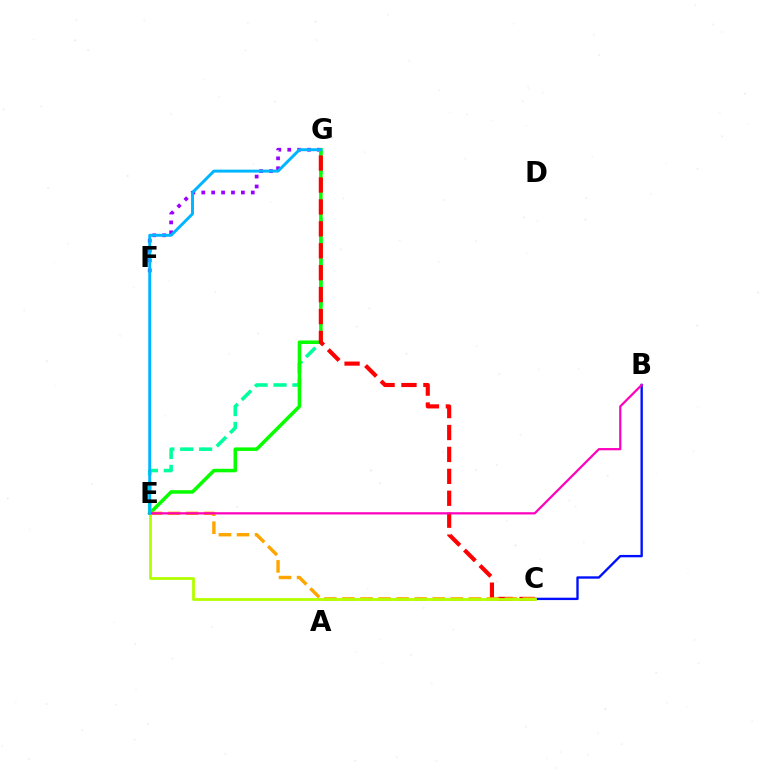{('F', 'G'): [{'color': '#9b00ff', 'line_style': 'dotted', 'thickness': 2.69}], ('B', 'C'): [{'color': '#0010ff', 'line_style': 'solid', 'thickness': 1.71}], ('E', 'G'): [{'color': '#00ff9d', 'line_style': 'dashed', 'thickness': 2.57}, {'color': '#08ff00', 'line_style': 'solid', 'thickness': 2.54}, {'color': '#00b5ff', 'line_style': 'solid', 'thickness': 2.12}], ('C', 'G'): [{'color': '#ff0000', 'line_style': 'dashed', 'thickness': 2.98}], ('C', 'E'): [{'color': '#ffa500', 'line_style': 'dashed', 'thickness': 2.45}, {'color': '#b3ff00', 'line_style': 'solid', 'thickness': 2.02}], ('B', 'E'): [{'color': '#ff00bd', 'line_style': 'solid', 'thickness': 1.6}]}